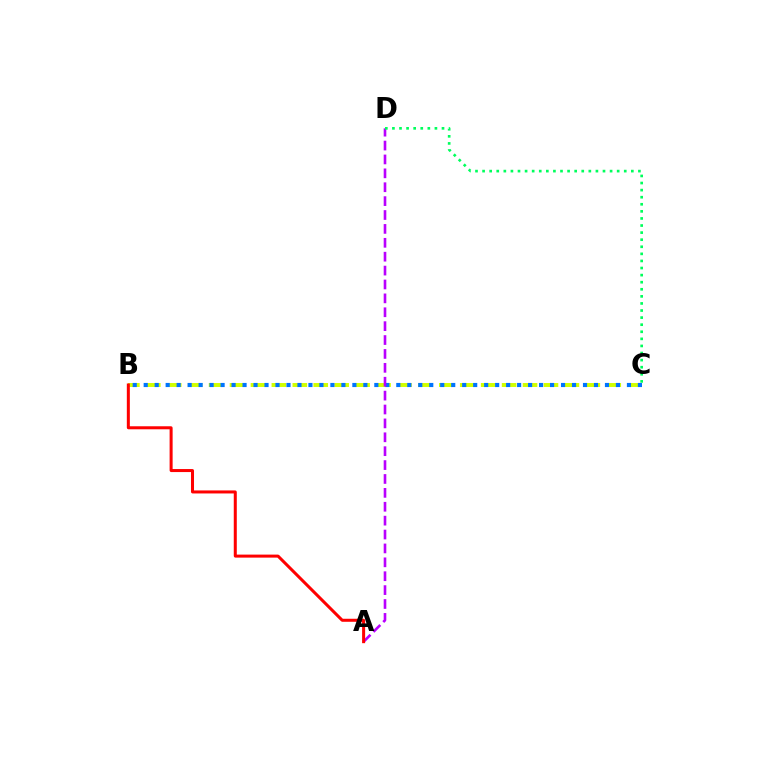{('B', 'C'): [{'color': '#d1ff00', 'line_style': 'dashed', 'thickness': 2.84}, {'color': '#0074ff', 'line_style': 'dotted', 'thickness': 2.98}], ('A', 'D'): [{'color': '#b900ff', 'line_style': 'dashed', 'thickness': 1.89}], ('C', 'D'): [{'color': '#00ff5c', 'line_style': 'dotted', 'thickness': 1.92}], ('A', 'B'): [{'color': '#ff0000', 'line_style': 'solid', 'thickness': 2.18}]}